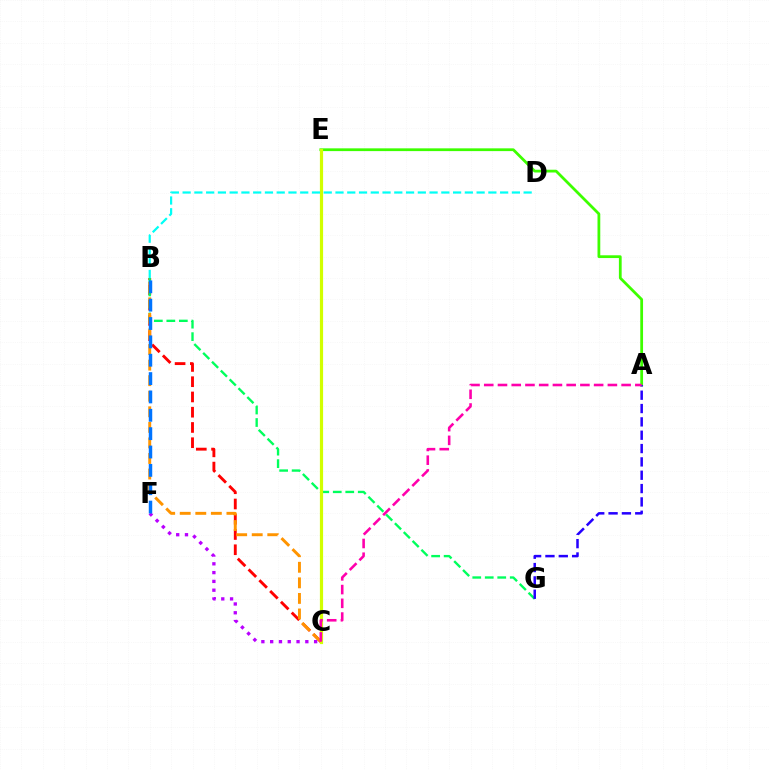{('C', 'F'): [{'color': '#b900ff', 'line_style': 'dotted', 'thickness': 2.39}], ('B', 'C'): [{'color': '#ff0000', 'line_style': 'dashed', 'thickness': 2.07}, {'color': '#ff9400', 'line_style': 'dashed', 'thickness': 2.11}], ('B', 'G'): [{'color': '#00ff5c', 'line_style': 'dashed', 'thickness': 1.7}], ('A', 'E'): [{'color': '#3dff00', 'line_style': 'solid', 'thickness': 1.99}], ('C', 'E'): [{'color': '#d1ff00', 'line_style': 'solid', 'thickness': 2.3}], ('A', 'G'): [{'color': '#2500ff', 'line_style': 'dashed', 'thickness': 1.81}], ('B', 'F'): [{'color': '#0074ff', 'line_style': 'dashed', 'thickness': 2.49}], ('B', 'D'): [{'color': '#00fff6', 'line_style': 'dashed', 'thickness': 1.6}], ('A', 'C'): [{'color': '#ff00ac', 'line_style': 'dashed', 'thickness': 1.87}]}